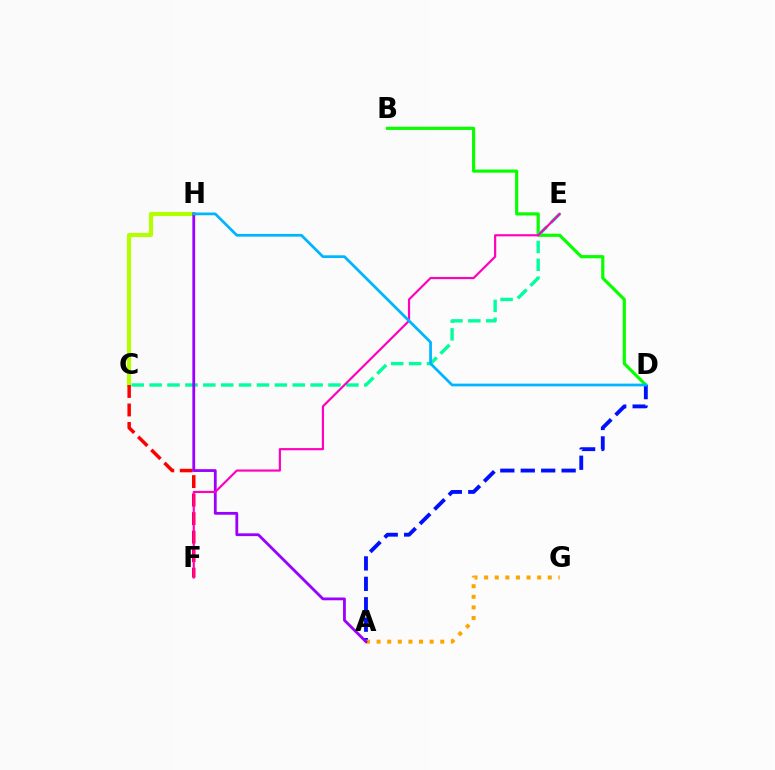{('B', 'D'): [{'color': '#08ff00', 'line_style': 'solid', 'thickness': 2.29}], ('A', 'D'): [{'color': '#0010ff', 'line_style': 'dashed', 'thickness': 2.78}], ('C', 'H'): [{'color': '#b3ff00', 'line_style': 'solid', 'thickness': 2.97}], ('C', 'F'): [{'color': '#ff0000', 'line_style': 'dashed', 'thickness': 2.51}], ('A', 'G'): [{'color': '#ffa500', 'line_style': 'dotted', 'thickness': 2.88}], ('C', 'E'): [{'color': '#00ff9d', 'line_style': 'dashed', 'thickness': 2.43}], ('A', 'H'): [{'color': '#9b00ff', 'line_style': 'solid', 'thickness': 2.02}], ('E', 'F'): [{'color': '#ff00bd', 'line_style': 'solid', 'thickness': 1.56}], ('D', 'H'): [{'color': '#00b5ff', 'line_style': 'solid', 'thickness': 1.98}]}